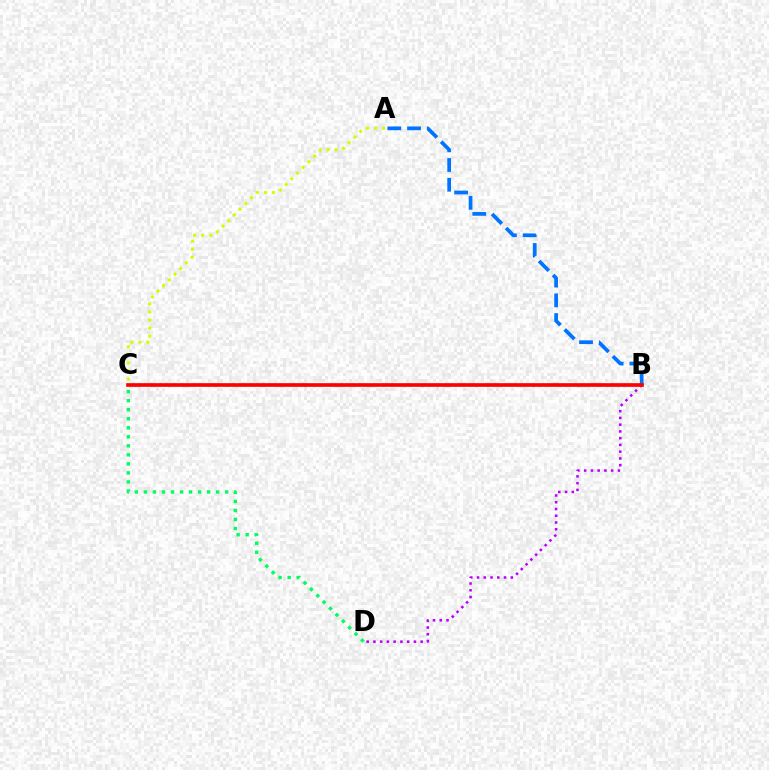{('B', 'D'): [{'color': '#b900ff', 'line_style': 'dotted', 'thickness': 1.83}], ('A', 'B'): [{'color': '#0074ff', 'line_style': 'dashed', 'thickness': 2.68}], ('A', 'C'): [{'color': '#d1ff00', 'line_style': 'dotted', 'thickness': 2.18}], ('B', 'C'): [{'color': '#ff0000', 'line_style': 'solid', 'thickness': 2.64}], ('C', 'D'): [{'color': '#00ff5c', 'line_style': 'dotted', 'thickness': 2.45}]}